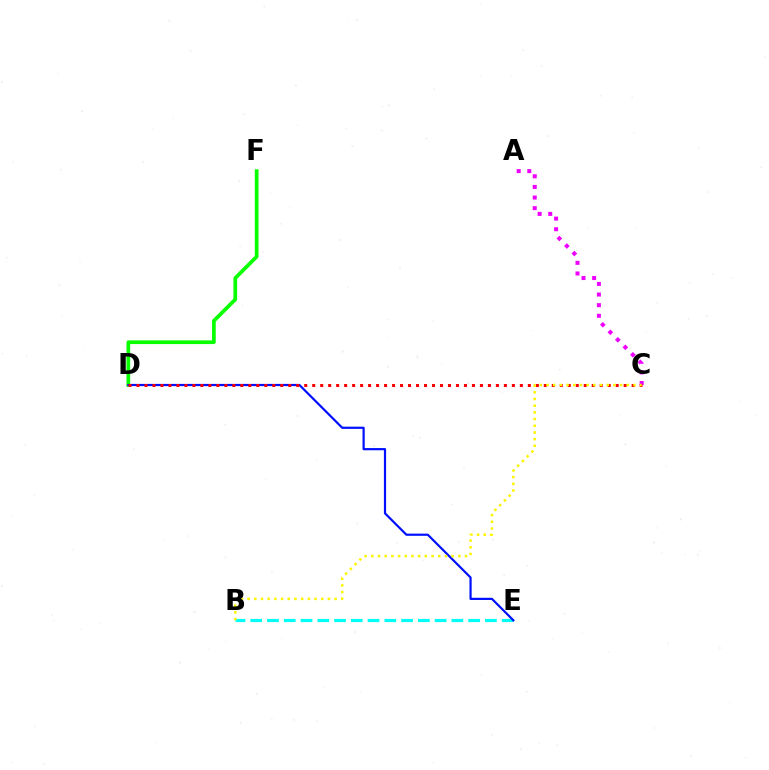{('D', 'F'): [{'color': '#08ff00', 'line_style': 'solid', 'thickness': 2.67}], ('B', 'E'): [{'color': '#00fff6', 'line_style': 'dashed', 'thickness': 2.28}], ('D', 'E'): [{'color': '#0010ff', 'line_style': 'solid', 'thickness': 1.58}], ('A', 'C'): [{'color': '#ee00ff', 'line_style': 'dotted', 'thickness': 2.88}], ('C', 'D'): [{'color': '#ff0000', 'line_style': 'dotted', 'thickness': 2.17}], ('B', 'C'): [{'color': '#fcf500', 'line_style': 'dotted', 'thickness': 1.82}]}